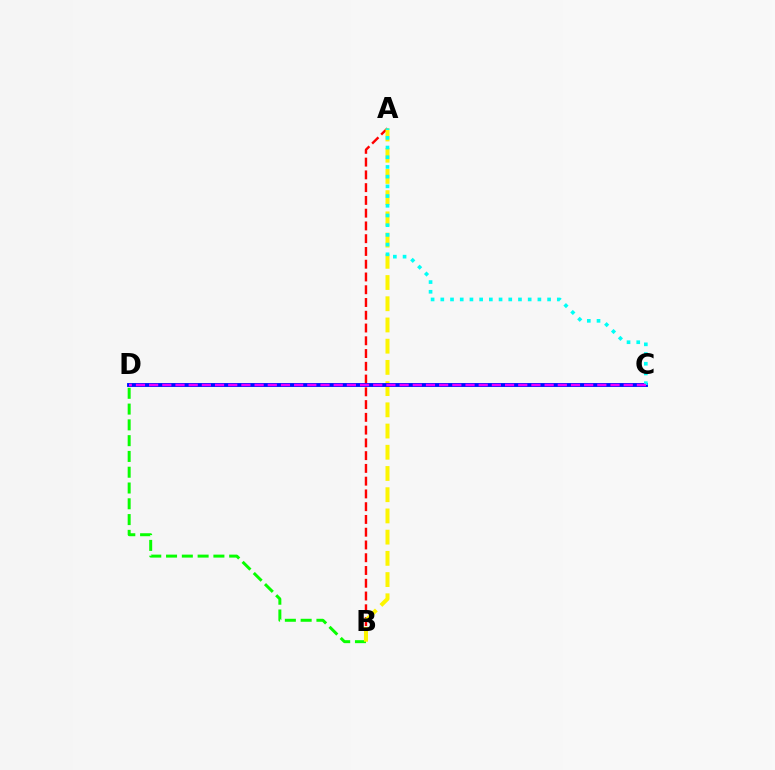{('A', 'B'): [{'color': '#ff0000', 'line_style': 'dashed', 'thickness': 1.73}, {'color': '#fcf500', 'line_style': 'dashed', 'thickness': 2.88}], ('B', 'D'): [{'color': '#08ff00', 'line_style': 'dashed', 'thickness': 2.14}], ('C', 'D'): [{'color': '#0010ff', 'line_style': 'solid', 'thickness': 2.79}, {'color': '#ee00ff', 'line_style': 'dashed', 'thickness': 1.79}], ('A', 'C'): [{'color': '#00fff6', 'line_style': 'dotted', 'thickness': 2.64}]}